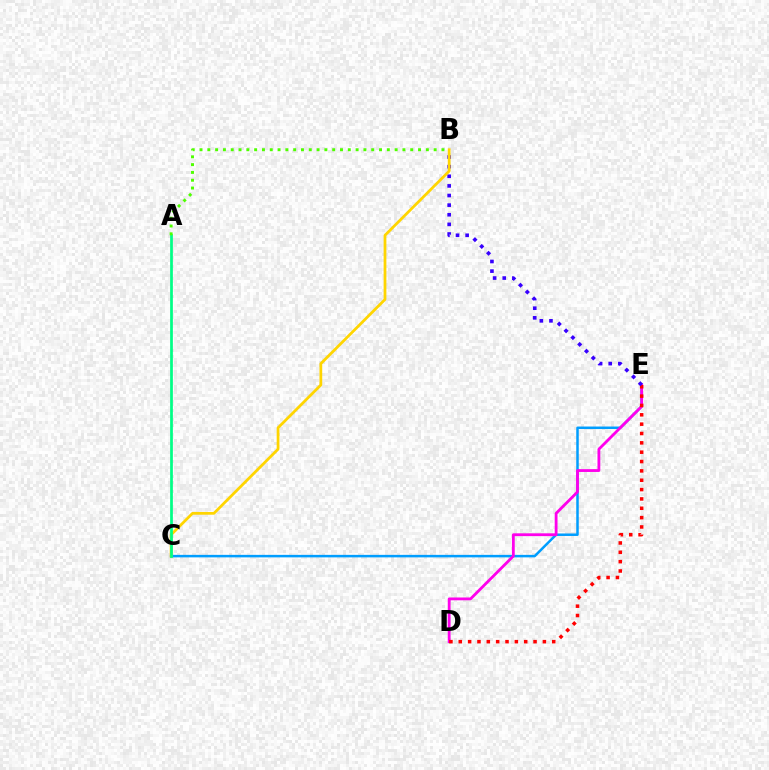{('C', 'E'): [{'color': '#009eff', 'line_style': 'solid', 'thickness': 1.8}], ('D', 'E'): [{'color': '#ff00ed', 'line_style': 'solid', 'thickness': 2.02}, {'color': '#ff0000', 'line_style': 'dotted', 'thickness': 2.54}], ('B', 'E'): [{'color': '#3700ff', 'line_style': 'dotted', 'thickness': 2.61}], ('B', 'C'): [{'color': '#ffd500', 'line_style': 'solid', 'thickness': 1.99}], ('A', 'C'): [{'color': '#00ff86', 'line_style': 'solid', 'thickness': 1.96}], ('A', 'B'): [{'color': '#4fff00', 'line_style': 'dotted', 'thickness': 2.12}]}